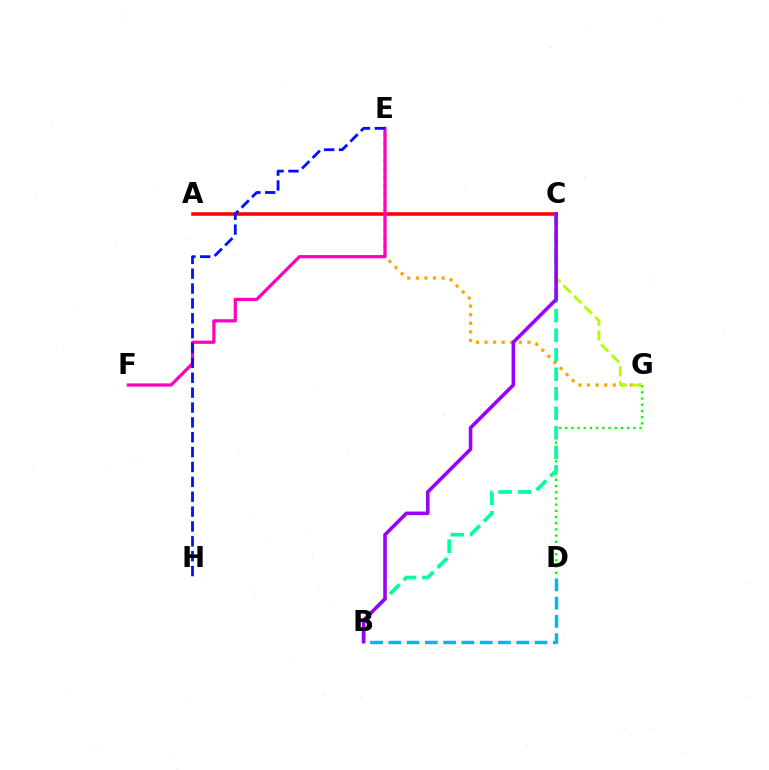{('A', 'C'): [{'color': '#ff0000', 'line_style': 'solid', 'thickness': 2.55}], ('E', 'G'): [{'color': '#ffa500', 'line_style': 'dotted', 'thickness': 2.33}], ('D', 'G'): [{'color': '#08ff00', 'line_style': 'dotted', 'thickness': 1.68}], ('E', 'F'): [{'color': '#ff00bd', 'line_style': 'solid', 'thickness': 2.31}], ('B', 'C'): [{'color': '#00ff9d', 'line_style': 'dashed', 'thickness': 2.65}, {'color': '#9b00ff', 'line_style': 'solid', 'thickness': 2.57}], ('E', 'H'): [{'color': '#0010ff', 'line_style': 'dashed', 'thickness': 2.02}], ('C', 'G'): [{'color': '#b3ff00', 'line_style': 'dashed', 'thickness': 2.03}], ('B', 'D'): [{'color': '#00b5ff', 'line_style': 'dashed', 'thickness': 2.48}]}